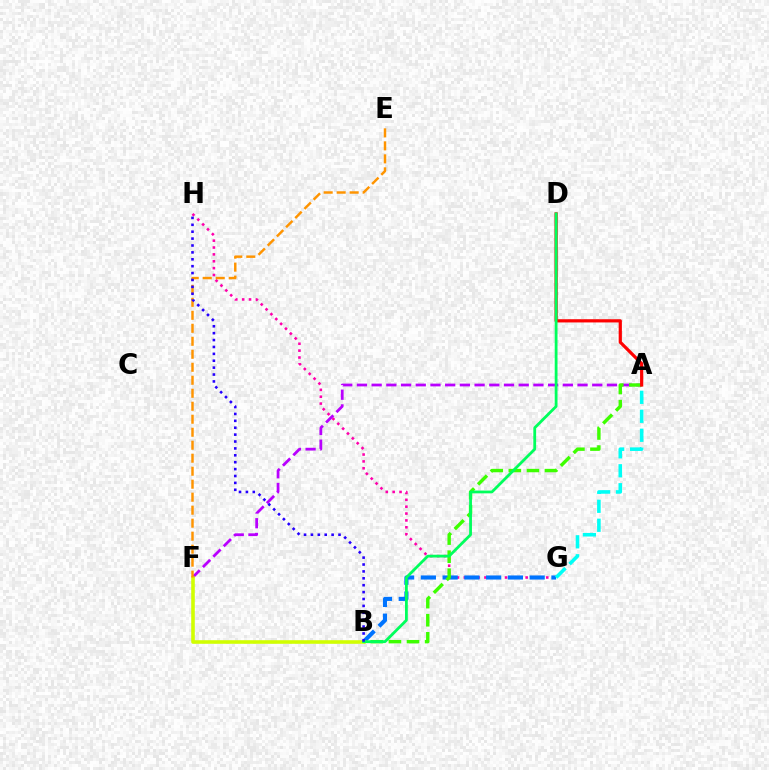{('G', 'H'): [{'color': '#ff00ac', 'line_style': 'dotted', 'thickness': 1.87}], ('A', 'F'): [{'color': '#b900ff', 'line_style': 'dashed', 'thickness': 2.0}], ('B', 'G'): [{'color': '#0074ff', 'line_style': 'dashed', 'thickness': 2.96}], ('A', 'B'): [{'color': '#3dff00', 'line_style': 'dashed', 'thickness': 2.46}], ('B', 'F'): [{'color': '#d1ff00', 'line_style': 'solid', 'thickness': 2.58}], ('E', 'F'): [{'color': '#ff9400', 'line_style': 'dashed', 'thickness': 1.77}], ('A', 'D'): [{'color': '#ff0000', 'line_style': 'solid', 'thickness': 2.31}], ('B', 'D'): [{'color': '#00ff5c', 'line_style': 'solid', 'thickness': 2.01}], ('A', 'G'): [{'color': '#00fff6', 'line_style': 'dashed', 'thickness': 2.58}], ('B', 'H'): [{'color': '#2500ff', 'line_style': 'dotted', 'thickness': 1.87}]}